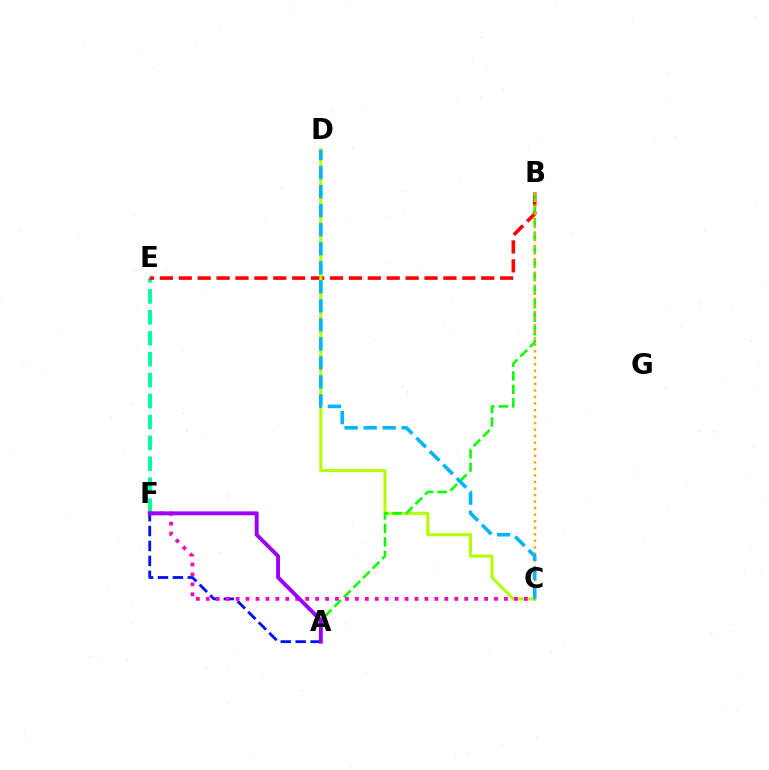{('E', 'F'): [{'color': '#00ff9d', 'line_style': 'dashed', 'thickness': 2.84}], ('B', 'E'): [{'color': '#ff0000', 'line_style': 'dashed', 'thickness': 2.57}], ('A', 'F'): [{'color': '#0010ff', 'line_style': 'dashed', 'thickness': 2.03}, {'color': '#9b00ff', 'line_style': 'solid', 'thickness': 2.81}], ('C', 'D'): [{'color': '#b3ff00', 'line_style': 'solid', 'thickness': 2.21}, {'color': '#00b5ff', 'line_style': 'dashed', 'thickness': 2.59}], ('C', 'F'): [{'color': '#ff00bd', 'line_style': 'dotted', 'thickness': 2.7}], ('A', 'B'): [{'color': '#08ff00', 'line_style': 'dashed', 'thickness': 1.84}], ('B', 'C'): [{'color': '#ffa500', 'line_style': 'dotted', 'thickness': 1.78}]}